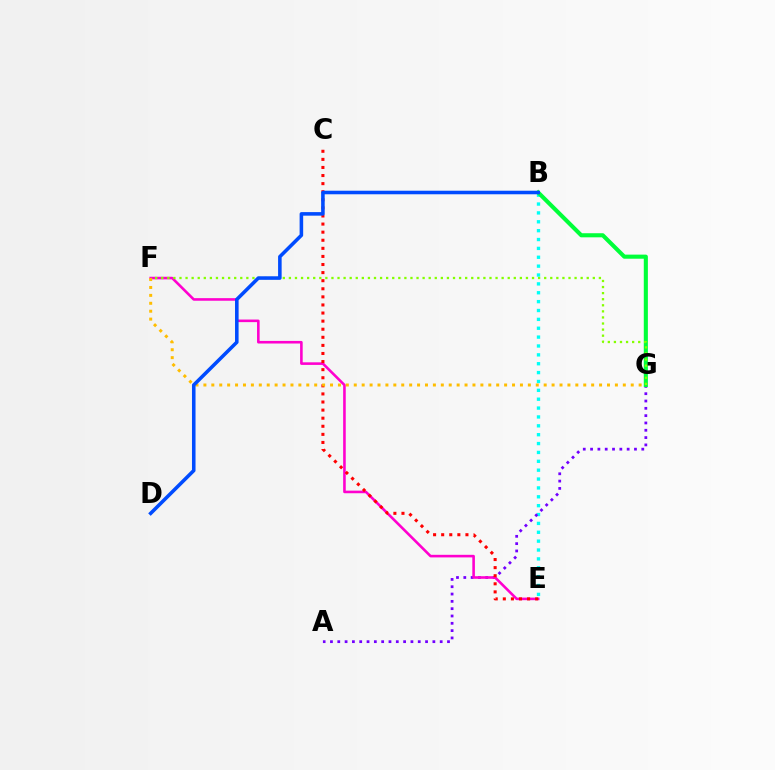{('B', 'E'): [{'color': '#00fff6', 'line_style': 'dotted', 'thickness': 2.41}], ('A', 'G'): [{'color': '#7200ff', 'line_style': 'dotted', 'thickness': 1.99}], ('E', 'F'): [{'color': '#ff00cf', 'line_style': 'solid', 'thickness': 1.86}], ('C', 'E'): [{'color': '#ff0000', 'line_style': 'dotted', 'thickness': 2.2}], ('F', 'G'): [{'color': '#ffbd00', 'line_style': 'dotted', 'thickness': 2.15}, {'color': '#84ff00', 'line_style': 'dotted', 'thickness': 1.65}], ('B', 'G'): [{'color': '#00ff39', 'line_style': 'solid', 'thickness': 2.95}], ('B', 'D'): [{'color': '#004bff', 'line_style': 'solid', 'thickness': 2.56}]}